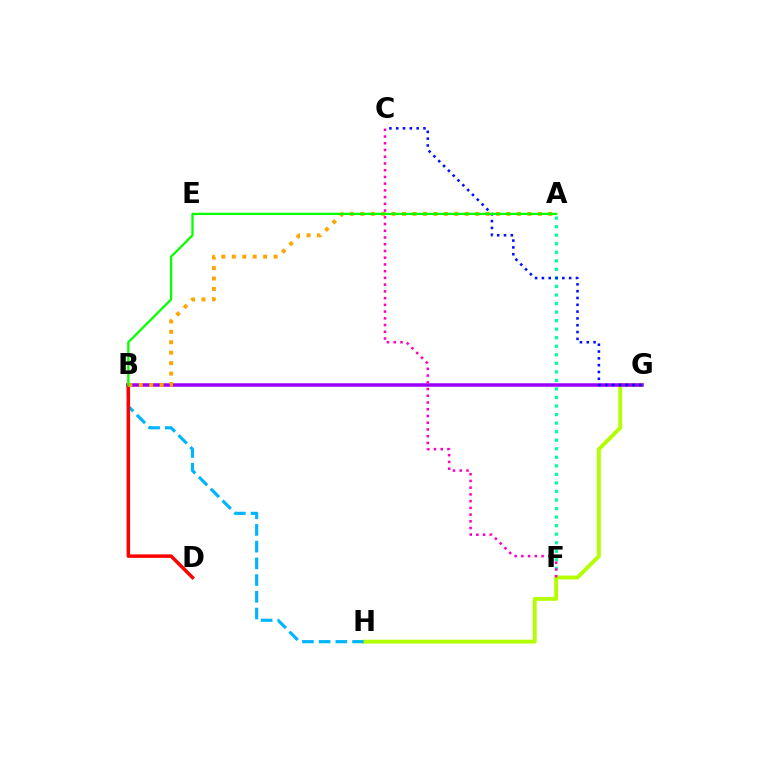{('A', 'F'): [{'color': '#00ff9d', 'line_style': 'dotted', 'thickness': 2.32}], ('G', 'H'): [{'color': '#b3ff00', 'line_style': 'solid', 'thickness': 2.79}], ('B', 'H'): [{'color': '#00b5ff', 'line_style': 'dashed', 'thickness': 2.27}], ('B', 'G'): [{'color': '#9b00ff', 'line_style': 'solid', 'thickness': 2.52}], ('C', 'G'): [{'color': '#0010ff', 'line_style': 'dotted', 'thickness': 1.85}], ('B', 'D'): [{'color': '#ff0000', 'line_style': 'solid', 'thickness': 2.52}], ('C', 'F'): [{'color': '#ff00bd', 'line_style': 'dotted', 'thickness': 1.83}], ('A', 'B'): [{'color': '#ffa500', 'line_style': 'dotted', 'thickness': 2.84}, {'color': '#08ff00', 'line_style': 'solid', 'thickness': 1.64}]}